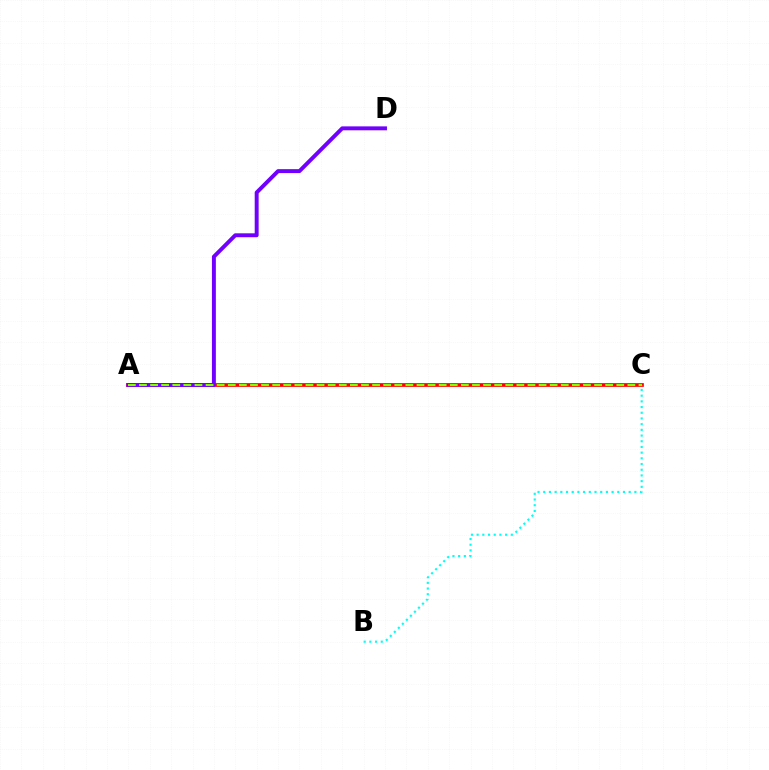{('A', 'C'): [{'color': '#ff0000', 'line_style': 'solid', 'thickness': 2.67}, {'color': '#84ff00', 'line_style': 'dashed', 'thickness': 1.51}], ('B', 'C'): [{'color': '#00fff6', 'line_style': 'dotted', 'thickness': 1.55}], ('A', 'D'): [{'color': '#7200ff', 'line_style': 'solid', 'thickness': 2.83}]}